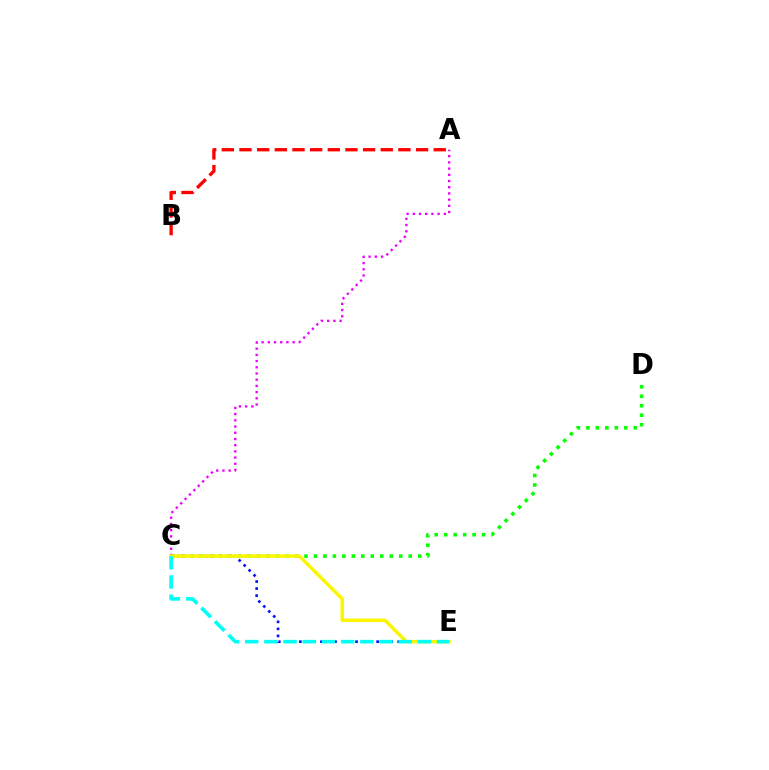{('C', 'E'): [{'color': '#0010ff', 'line_style': 'dotted', 'thickness': 1.91}, {'color': '#fcf500', 'line_style': 'solid', 'thickness': 2.49}, {'color': '#00fff6', 'line_style': 'dashed', 'thickness': 2.61}], ('C', 'D'): [{'color': '#08ff00', 'line_style': 'dotted', 'thickness': 2.57}], ('A', 'C'): [{'color': '#ee00ff', 'line_style': 'dotted', 'thickness': 1.69}], ('A', 'B'): [{'color': '#ff0000', 'line_style': 'dashed', 'thickness': 2.4}]}